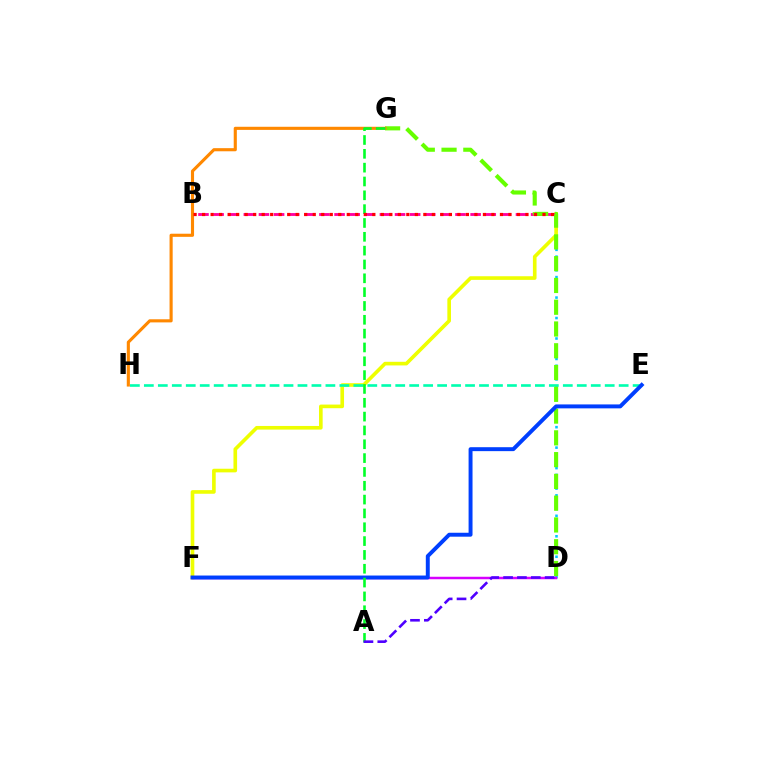{('C', 'D'): [{'color': '#00c7ff', 'line_style': 'dotted', 'thickness': 1.85}], ('C', 'F'): [{'color': '#eeff00', 'line_style': 'solid', 'thickness': 2.62}], ('E', 'H'): [{'color': '#00ffaf', 'line_style': 'dashed', 'thickness': 1.9}], ('B', 'C'): [{'color': '#ff00a0', 'line_style': 'dashed', 'thickness': 2.05}, {'color': '#ff0000', 'line_style': 'dotted', 'thickness': 2.31}], ('D', 'G'): [{'color': '#66ff00', 'line_style': 'dashed', 'thickness': 2.96}], ('D', 'F'): [{'color': '#d600ff', 'line_style': 'solid', 'thickness': 1.79}], ('E', 'F'): [{'color': '#003fff', 'line_style': 'solid', 'thickness': 2.83}], ('G', 'H'): [{'color': '#ff8800', 'line_style': 'solid', 'thickness': 2.24}], ('A', 'G'): [{'color': '#00ff27', 'line_style': 'dashed', 'thickness': 1.88}], ('A', 'D'): [{'color': '#4f00ff', 'line_style': 'dashed', 'thickness': 1.88}]}